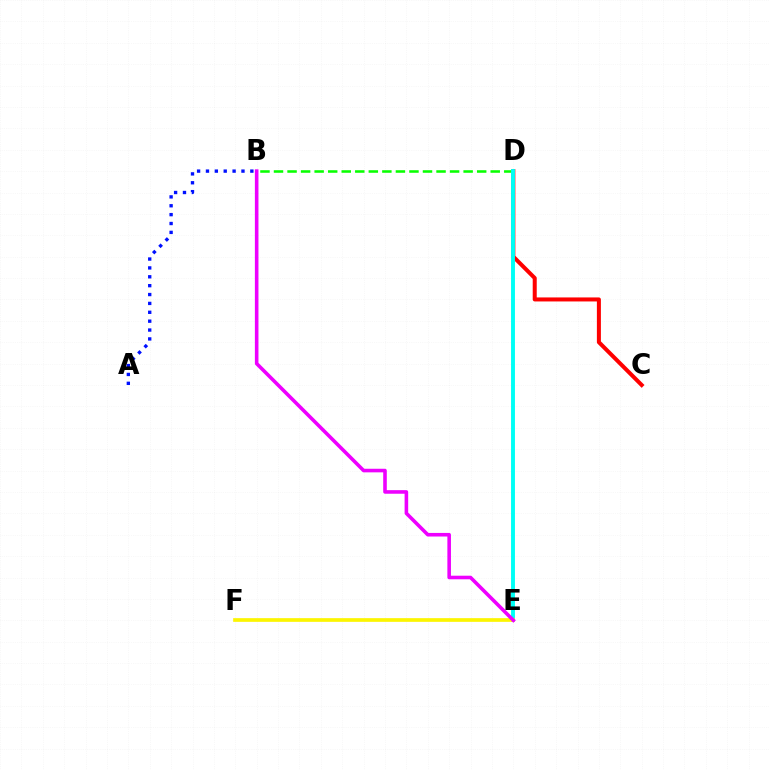{('A', 'B'): [{'color': '#0010ff', 'line_style': 'dotted', 'thickness': 2.41}], ('C', 'D'): [{'color': '#ff0000', 'line_style': 'solid', 'thickness': 2.89}], ('B', 'D'): [{'color': '#08ff00', 'line_style': 'dashed', 'thickness': 1.84}], ('D', 'E'): [{'color': '#00fff6', 'line_style': 'solid', 'thickness': 2.81}], ('E', 'F'): [{'color': '#fcf500', 'line_style': 'solid', 'thickness': 2.65}], ('B', 'E'): [{'color': '#ee00ff', 'line_style': 'solid', 'thickness': 2.58}]}